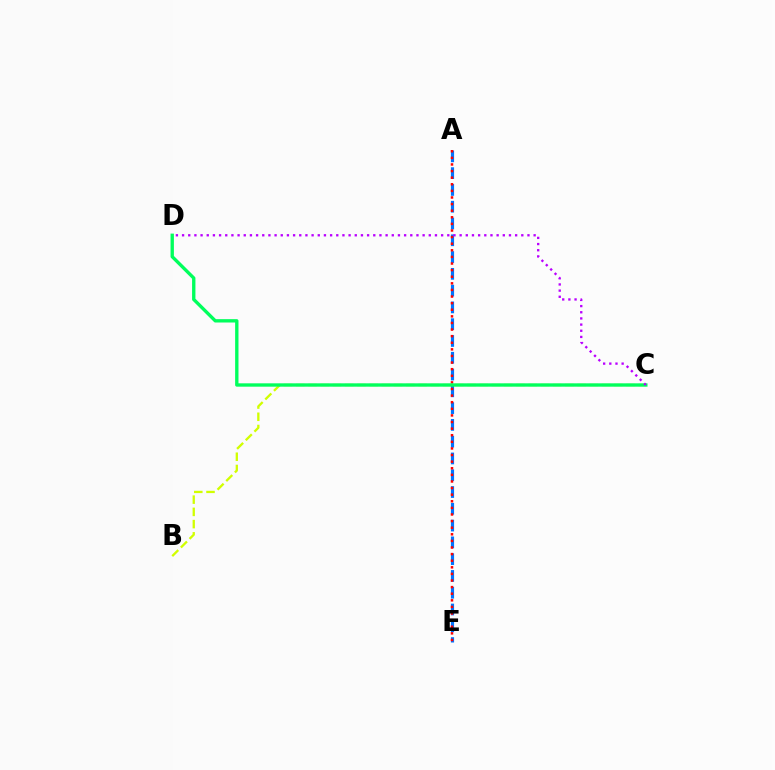{('A', 'E'): [{'color': '#0074ff', 'line_style': 'dashed', 'thickness': 2.28}, {'color': '#ff0000', 'line_style': 'dotted', 'thickness': 1.79}], ('B', 'C'): [{'color': '#d1ff00', 'line_style': 'dashed', 'thickness': 1.66}], ('C', 'D'): [{'color': '#00ff5c', 'line_style': 'solid', 'thickness': 2.41}, {'color': '#b900ff', 'line_style': 'dotted', 'thickness': 1.68}]}